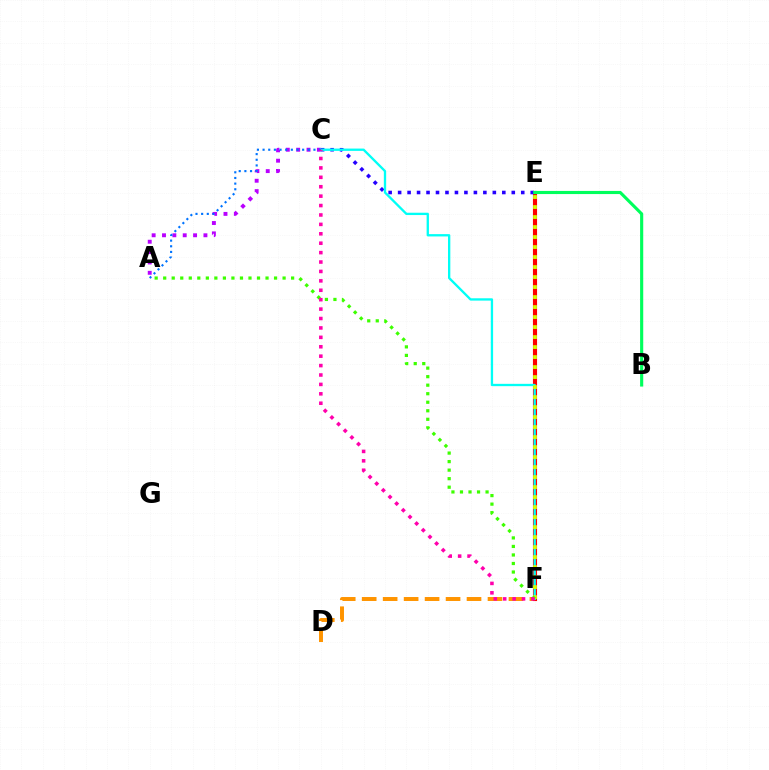{('D', 'F'): [{'color': '#ff9400', 'line_style': 'dashed', 'thickness': 2.85}], ('A', 'C'): [{'color': '#b900ff', 'line_style': 'dotted', 'thickness': 2.81}, {'color': '#0074ff', 'line_style': 'dotted', 'thickness': 1.54}], ('E', 'F'): [{'color': '#ff0000', 'line_style': 'solid', 'thickness': 2.96}, {'color': '#d1ff00', 'line_style': 'dotted', 'thickness': 2.72}], ('C', 'E'): [{'color': '#2500ff', 'line_style': 'dotted', 'thickness': 2.57}], ('C', 'F'): [{'color': '#00fff6', 'line_style': 'solid', 'thickness': 1.67}, {'color': '#ff00ac', 'line_style': 'dotted', 'thickness': 2.56}], ('A', 'F'): [{'color': '#3dff00', 'line_style': 'dotted', 'thickness': 2.32}], ('B', 'E'): [{'color': '#00ff5c', 'line_style': 'solid', 'thickness': 2.25}]}